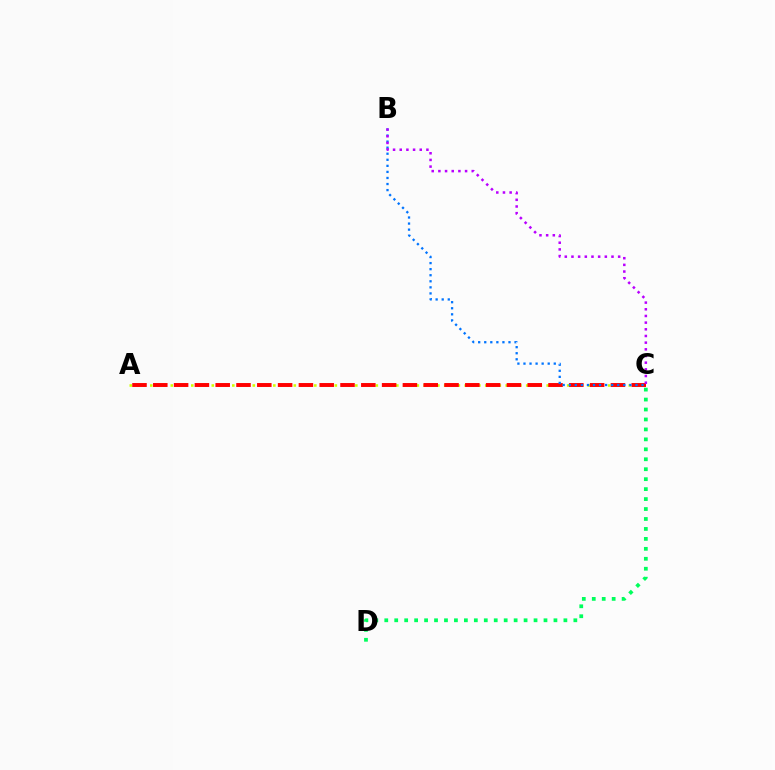{('A', 'C'): [{'color': '#d1ff00', 'line_style': 'dotted', 'thickness': 1.86}, {'color': '#ff0000', 'line_style': 'dashed', 'thickness': 2.83}], ('C', 'D'): [{'color': '#00ff5c', 'line_style': 'dotted', 'thickness': 2.7}], ('B', 'C'): [{'color': '#0074ff', 'line_style': 'dotted', 'thickness': 1.65}, {'color': '#b900ff', 'line_style': 'dotted', 'thickness': 1.81}]}